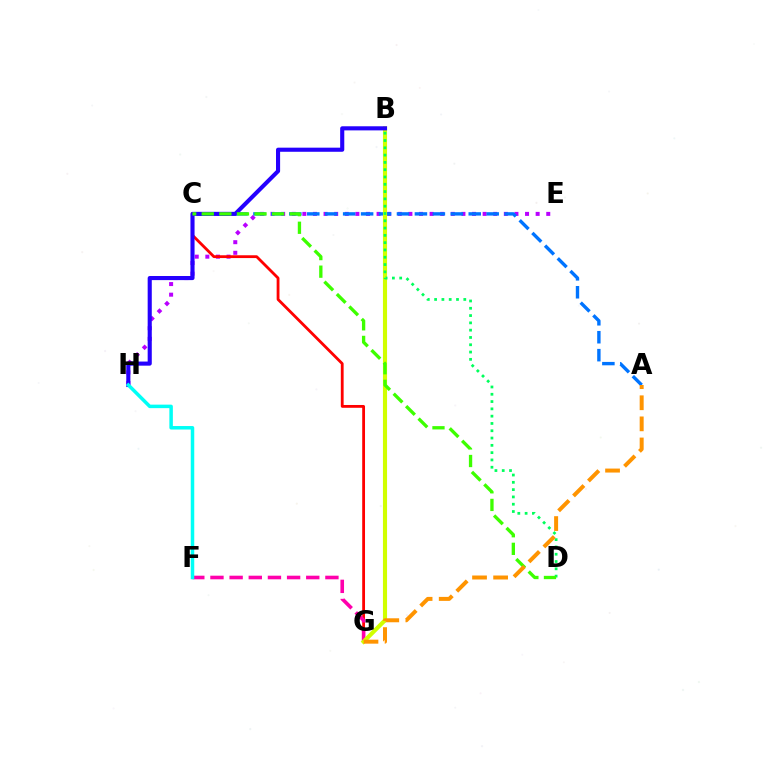{('E', 'H'): [{'color': '#b900ff', 'line_style': 'dotted', 'thickness': 2.88}], ('C', 'G'): [{'color': '#ff0000', 'line_style': 'solid', 'thickness': 2.02}], ('A', 'C'): [{'color': '#0074ff', 'line_style': 'dashed', 'thickness': 2.44}], ('F', 'G'): [{'color': '#ff00ac', 'line_style': 'dashed', 'thickness': 2.6}], ('B', 'G'): [{'color': '#d1ff00', 'line_style': 'solid', 'thickness': 2.97}], ('B', 'H'): [{'color': '#2500ff', 'line_style': 'solid', 'thickness': 2.96}], ('B', 'D'): [{'color': '#00ff5c', 'line_style': 'dotted', 'thickness': 1.98}], ('C', 'D'): [{'color': '#3dff00', 'line_style': 'dashed', 'thickness': 2.39}], ('A', 'G'): [{'color': '#ff9400', 'line_style': 'dashed', 'thickness': 2.87}], ('F', 'H'): [{'color': '#00fff6', 'line_style': 'solid', 'thickness': 2.52}]}